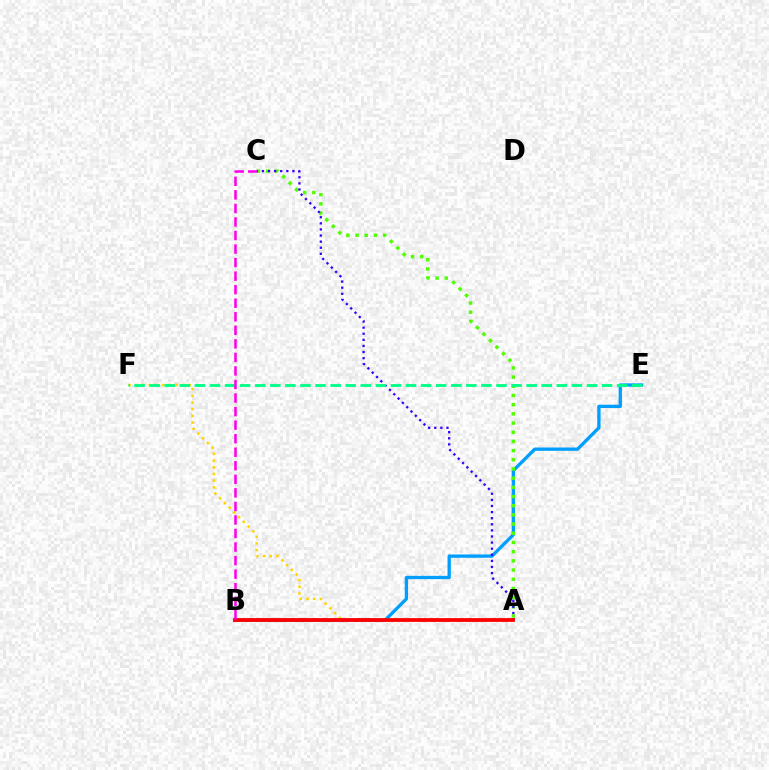{('B', 'E'): [{'color': '#009eff', 'line_style': 'solid', 'thickness': 2.38}], ('A', 'F'): [{'color': '#ffd500', 'line_style': 'dotted', 'thickness': 1.82}], ('A', 'C'): [{'color': '#4fff00', 'line_style': 'dotted', 'thickness': 2.5}, {'color': '#3700ff', 'line_style': 'dotted', 'thickness': 1.66}], ('E', 'F'): [{'color': '#00ff86', 'line_style': 'dashed', 'thickness': 2.05}], ('A', 'B'): [{'color': '#ff0000', 'line_style': 'solid', 'thickness': 2.73}], ('B', 'C'): [{'color': '#ff00ed', 'line_style': 'dashed', 'thickness': 1.84}]}